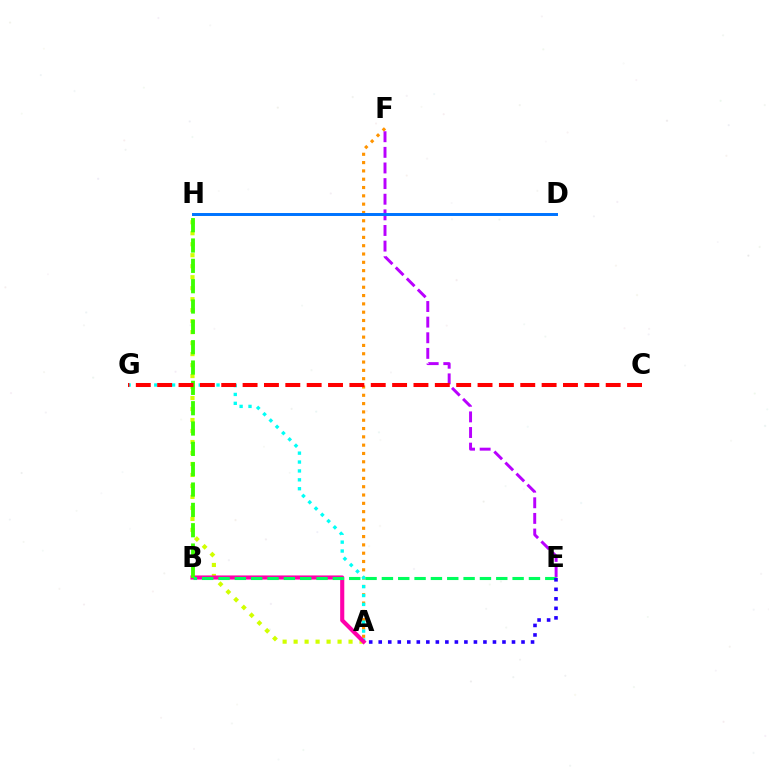{('A', 'F'): [{'color': '#ff9400', 'line_style': 'dotted', 'thickness': 2.26}], ('A', 'G'): [{'color': '#00fff6', 'line_style': 'dotted', 'thickness': 2.42}], ('E', 'F'): [{'color': '#b900ff', 'line_style': 'dashed', 'thickness': 2.12}], ('A', 'H'): [{'color': '#d1ff00', 'line_style': 'dotted', 'thickness': 2.98}], ('A', 'B'): [{'color': '#ff00ac', 'line_style': 'solid', 'thickness': 2.96}], ('B', 'H'): [{'color': '#3dff00', 'line_style': 'dashed', 'thickness': 2.76}], ('C', 'G'): [{'color': '#ff0000', 'line_style': 'dashed', 'thickness': 2.9}], ('B', 'E'): [{'color': '#00ff5c', 'line_style': 'dashed', 'thickness': 2.22}], ('A', 'E'): [{'color': '#2500ff', 'line_style': 'dotted', 'thickness': 2.59}], ('D', 'H'): [{'color': '#0074ff', 'line_style': 'solid', 'thickness': 2.14}]}